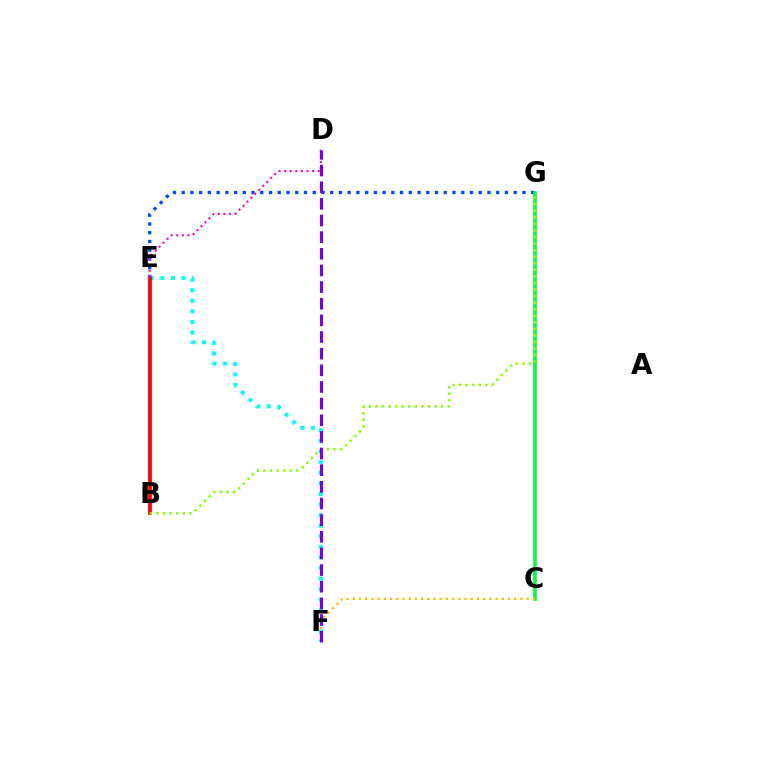{('E', 'G'): [{'color': '#004bff', 'line_style': 'dotted', 'thickness': 2.37}], ('C', 'G'): [{'color': '#00ff39', 'line_style': 'solid', 'thickness': 2.56}], ('C', 'F'): [{'color': '#ffbd00', 'line_style': 'dotted', 'thickness': 1.69}], ('E', 'F'): [{'color': '#00fff6', 'line_style': 'dotted', 'thickness': 2.88}], ('B', 'E'): [{'color': '#ff0000', 'line_style': 'solid', 'thickness': 2.7}], ('D', 'E'): [{'color': '#ff00cf', 'line_style': 'dotted', 'thickness': 1.52}], ('B', 'G'): [{'color': '#84ff00', 'line_style': 'dotted', 'thickness': 1.78}], ('D', 'F'): [{'color': '#7200ff', 'line_style': 'dashed', 'thickness': 2.26}]}